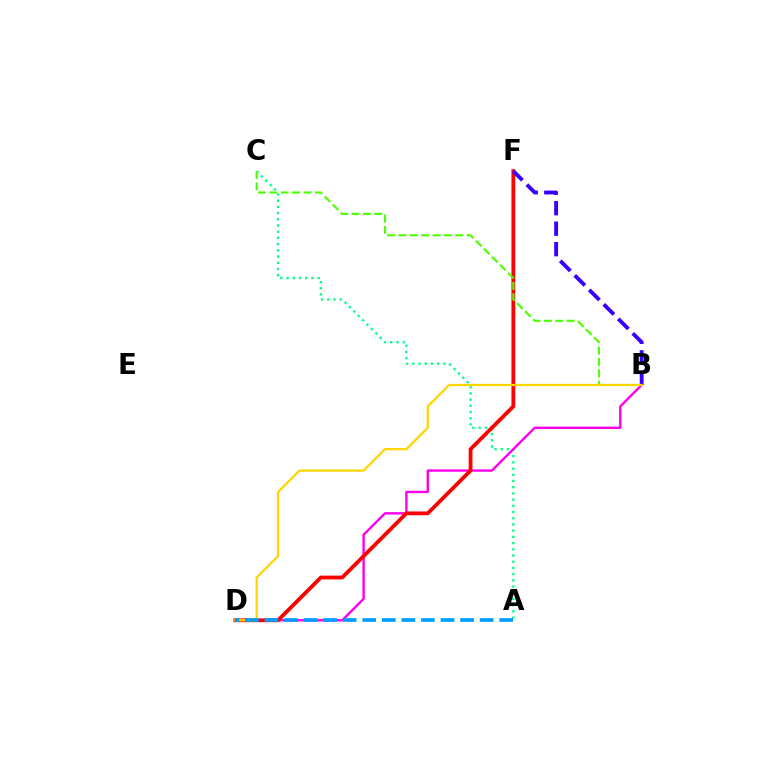{('A', 'C'): [{'color': '#00ff86', 'line_style': 'dotted', 'thickness': 1.69}], ('B', 'D'): [{'color': '#ff00ed', 'line_style': 'solid', 'thickness': 1.72}, {'color': '#ffd500', 'line_style': 'solid', 'thickness': 1.61}], ('D', 'F'): [{'color': '#ff0000', 'line_style': 'solid', 'thickness': 2.73}], ('B', 'F'): [{'color': '#3700ff', 'line_style': 'dashed', 'thickness': 2.79}], ('B', 'C'): [{'color': '#4fff00', 'line_style': 'dashed', 'thickness': 1.55}], ('A', 'D'): [{'color': '#009eff', 'line_style': 'dashed', 'thickness': 2.66}]}